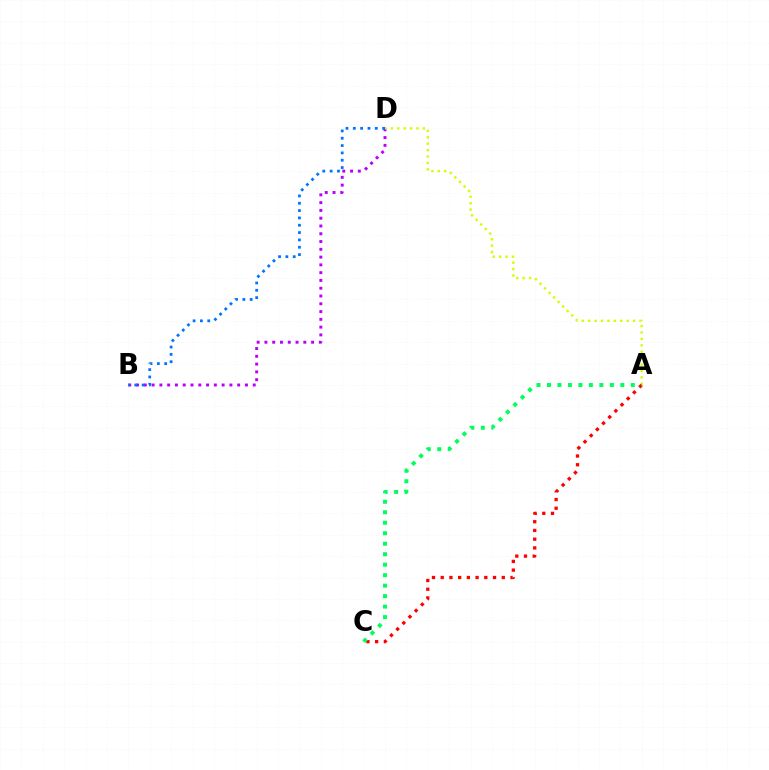{('B', 'D'): [{'color': '#b900ff', 'line_style': 'dotted', 'thickness': 2.11}, {'color': '#0074ff', 'line_style': 'dotted', 'thickness': 1.99}], ('A', 'D'): [{'color': '#d1ff00', 'line_style': 'dotted', 'thickness': 1.74}], ('A', 'C'): [{'color': '#ff0000', 'line_style': 'dotted', 'thickness': 2.37}, {'color': '#00ff5c', 'line_style': 'dotted', 'thickness': 2.85}]}